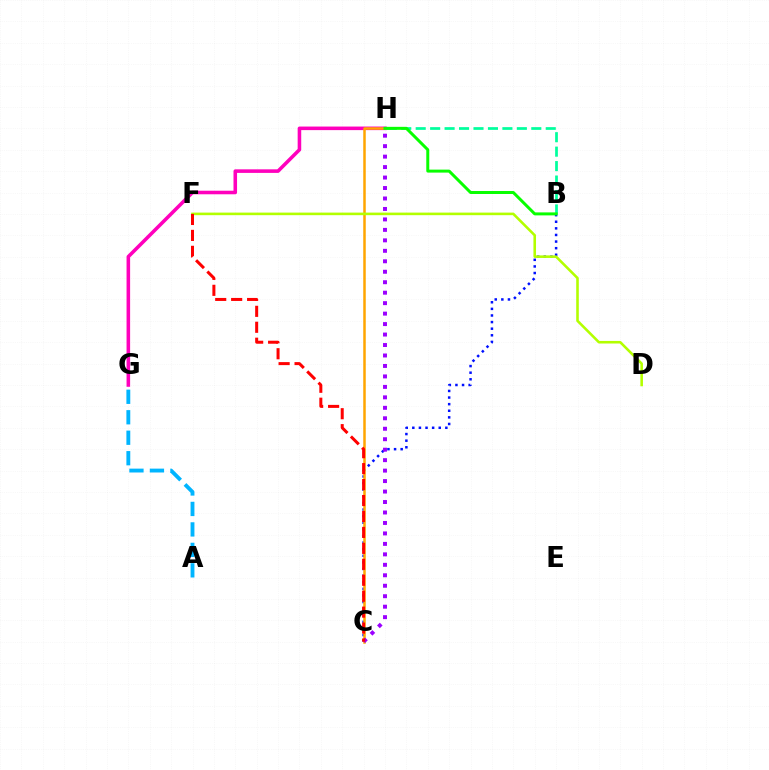{('B', 'C'): [{'color': '#0010ff', 'line_style': 'dotted', 'thickness': 1.8}], ('B', 'H'): [{'color': '#00ff9d', 'line_style': 'dashed', 'thickness': 1.96}, {'color': '#08ff00', 'line_style': 'solid', 'thickness': 2.15}], ('G', 'H'): [{'color': '#ff00bd', 'line_style': 'solid', 'thickness': 2.57}], ('A', 'G'): [{'color': '#00b5ff', 'line_style': 'dashed', 'thickness': 2.78}], ('C', 'H'): [{'color': '#ffa500', 'line_style': 'solid', 'thickness': 1.8}, {'color': '#9b00ff', 'line_style': 'dotted', 'thickness': 2.84}], ('D', 'F'): [{'color': '#b3ff00', 'line_style': 'solid', 'thickness': 1.86}], ('C', 'F'): [{'color': '#ff0000', 'line_style': 'dashed', 'thickness': 2.17}]}